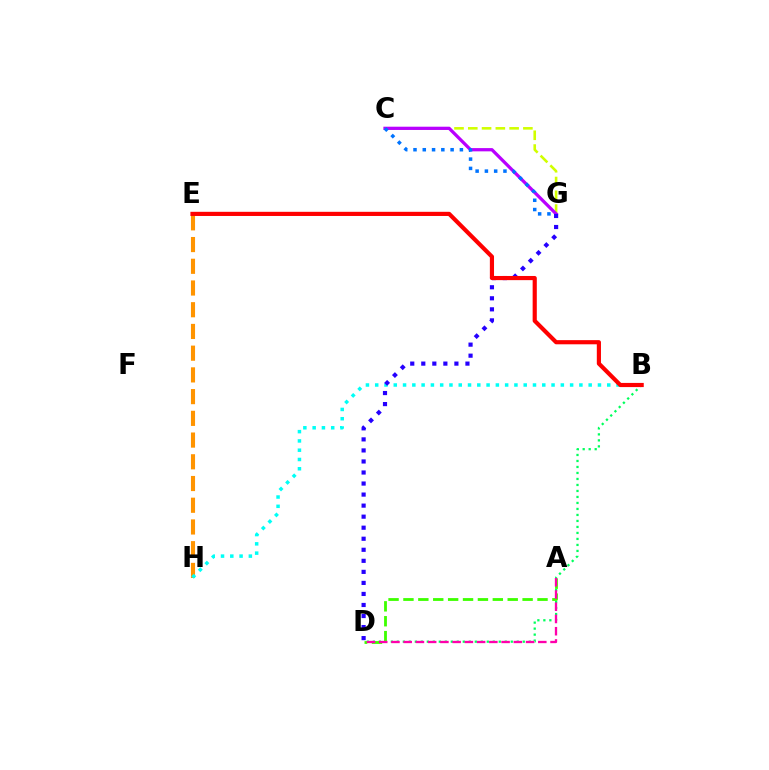{('B', 'D'): [{'color': '#00ff5c', 'line_style': 'dotted', 'thickness': 1.63}], ('C', 'G'): [{'color': '#d1ff00', 'line_style': 'dashed', 'thickness': 1.87}, {'color': '#b900ff', 'line_style': 'solid', 'thickness': 2.34}, {'color': '#0074ff', 'line_style': 'dotted', 'thickness': 2.52}], ('A', 'D'): [{'color': '#3dff00', 'line_style': 'dashed', 'thickness': 2.02}, {'color': '#ff00ac', 'line_style': 'dashed', 'thickness': 1.66}], ('E', 'H'): [{'color': '#ff9400', 'line_style': 'dashed', 'thickness': 2.95}], ('B', 'H'): [{'color': '#00fff6', 'line_style': 'dotted', 'thickness': 2.52}], ('D', 'G'): [{'color': '#2500ff', 'line_style': 'dotted', 'thickness': 3.0}], ('B', 'E'): [{'color': '#ff0000', 'line_style': 'solid', 'thickness': 3.0}]}